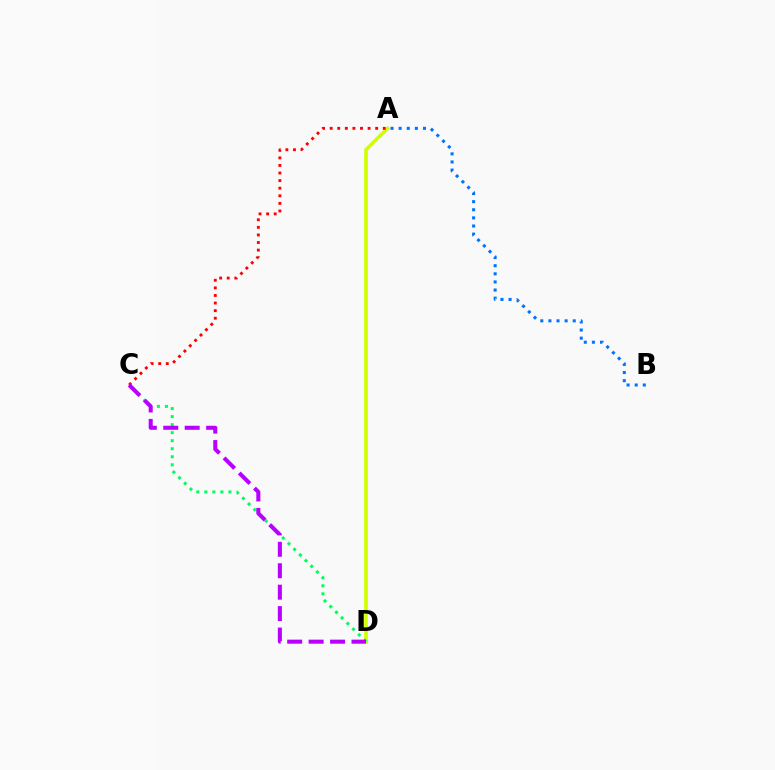{('A', 'D'): [{'color': '#d1ff00', 'line_style': 'solid', 'thickness': 2.61}], ('A', 'B'): [{'color': '#0074ff', 'line_style': 'dotted', 'thickness': 2.2}], ('C', 'D'): [{'color': '#00ff5c', 'line_style': 'dotted', 'thickness': 2.18}, {'color': '#b900ff', 'line_style': 'dashed', 'thickness': 2.91}], ('A', 'C'): [{'color': '#ff0000', 'line_style': 'dotted', 'thickness': 2.06}]}